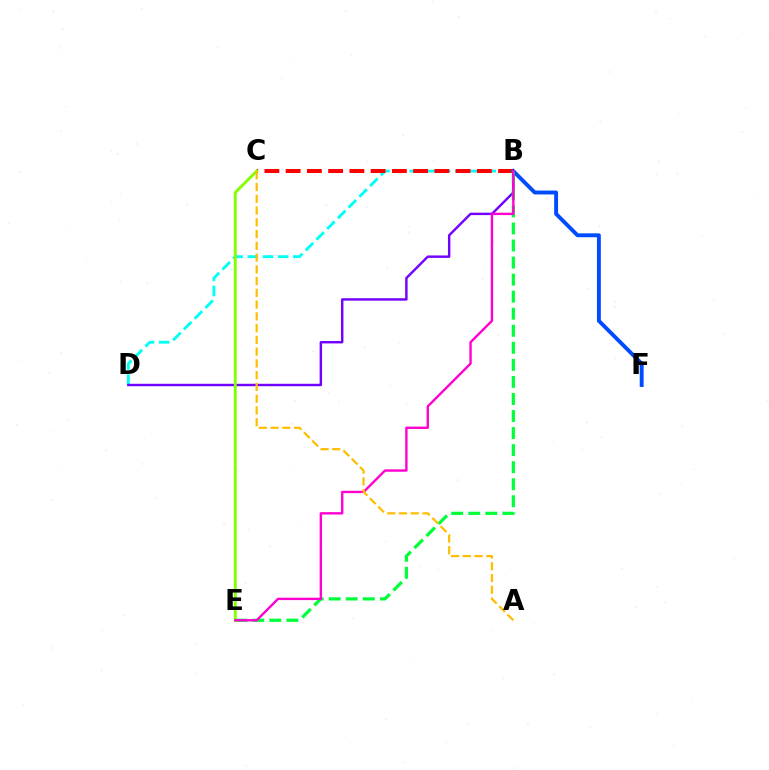{('B', 'D'): [{'color': '#00fff6', 'line_style': 'dashed', 'thickness': 2.06}, {'color': '#7200ff', 'line_style': 'solid', 'thickness': 1.74}], ('B', 'C'): [{'color': '#ff0000', 'line_style': 'dashed', 'thickness': 2.89}], ('B', 'F'): [{'color': '#004bff', 'line_style': 'solid', 'thickness': 2.8}], ('B', 'E'): [{'color': '#00ff39', 'line_style': 'dashed', 'thickness': 2.32}, {'color': '#ff00cf', 'line_style': 'solid', 'thickness': 1.71}], ('C', 'E'): [{'color': '#84ff00', 'line_style': 'solid', 'thickness': 2.09}], ('A', 'C'): [{'color': '#ffbd00', 'line_style': 'dashed', 'thickness': 1.6}]}